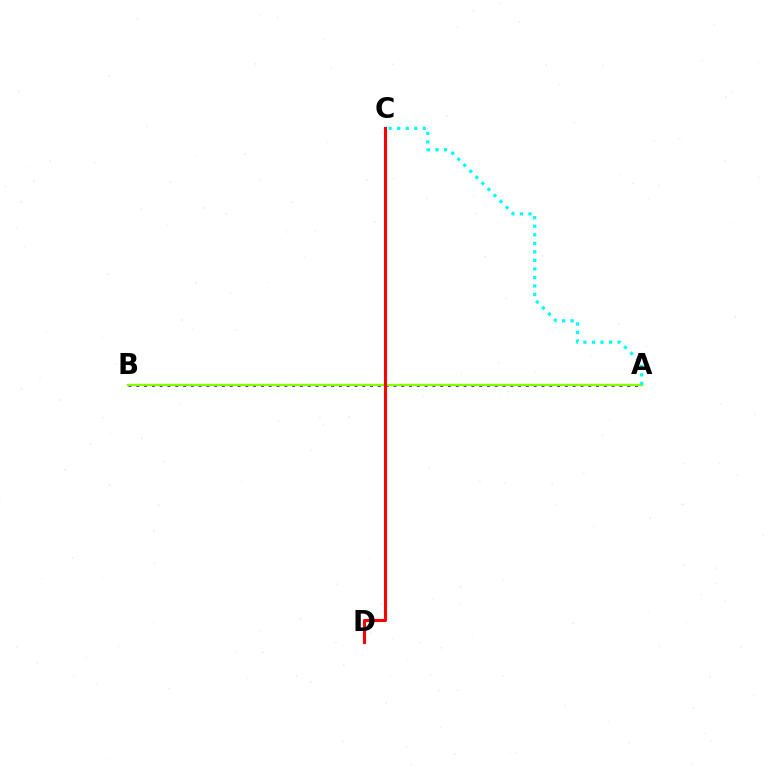{('A', 'B'): [{'color': '#7200ff', 'line_style': 'dotted', 'thickness': 2.12}, {'color': '#84ff00', 'line_style': 'solid', 'thickness': 1.69}], ('A', 'C'): [{'color': '#00fff6', 'line_style': 'dotted', 'thickness': 2.32}], ('C', 'D'): [{'color': '#ff0000', 'line_style': 'solid', 'thickness': 2.21}]}